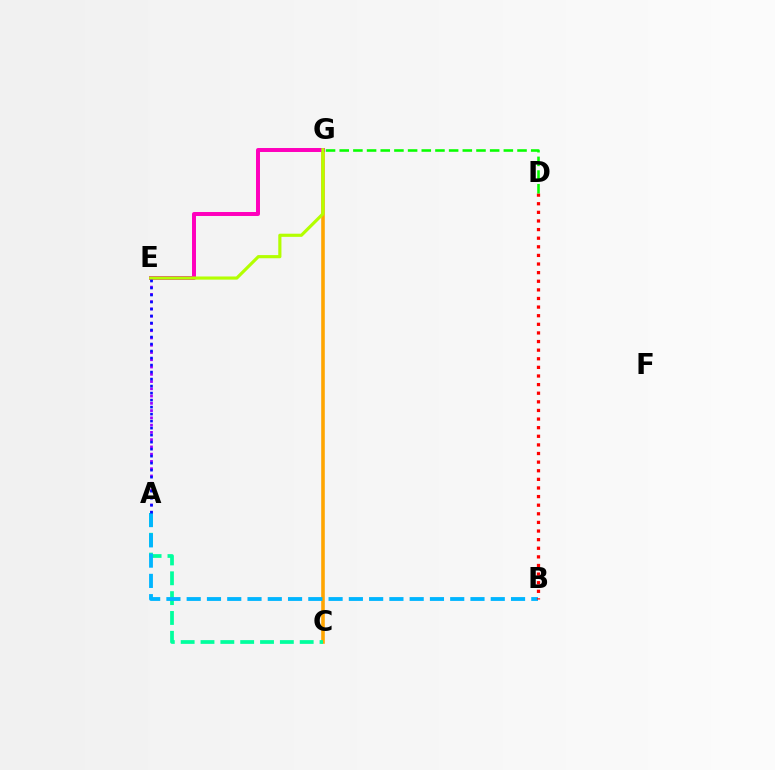{('C', 'G'): [{'color': '#ffa500', 'line_style': 'solid', 'thickness': 2.59}], ('A', 'C'): [{'color': '#00ff9d', 'line_style': 'dashed', 'thickness': 2.7}], ('A', 'E'): [{'color': '#9b00ff', 'line_style': 'dotted', 'thickness': 1.97}, {'color': '#0010ff', 'line_style': 'dotted', 'thickness': 1.9}], ('A', 'B'): [{'color': '#00b5ff', 'line_style': 'dashed', 'thickness': 2.75}], ('E', 'G'): [{'color': '#ff00bd', 'line_style': 'solid', 'thickness': 2.86}, {'color': '#b3ff00', 'line_style': 'solid', 'thickness': 2.27}], ('B', 'D'): [{'color': '#ff0000', 'line_style': 'dotted', 'thickness': 2.34}], ('D', 'G'): [{'color': '#08ff00', 'line_style': 'dashed', 'thickness': 1.86}]}